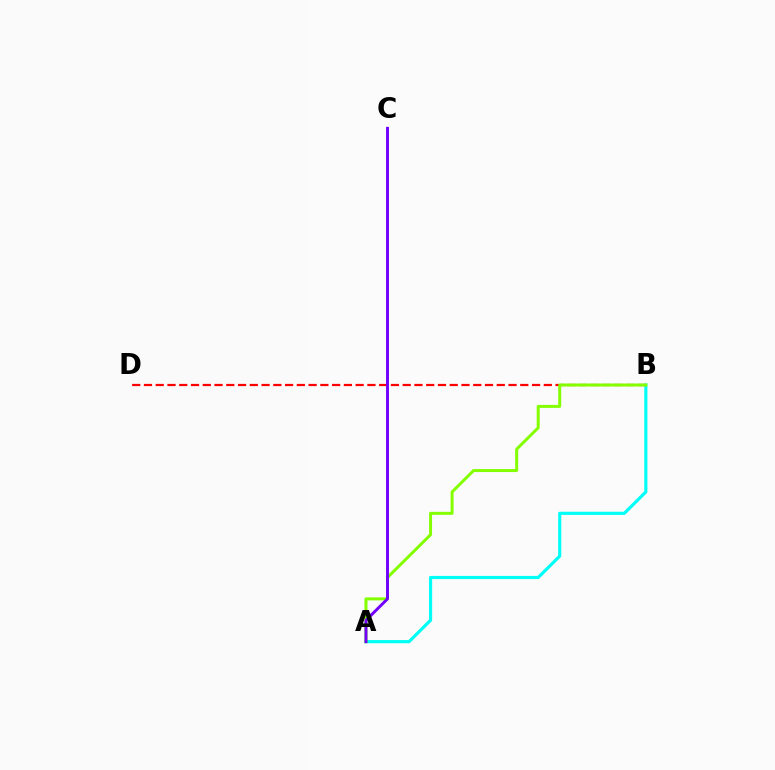{('A', 'B'): [{'color': '#00fff6', 'line_style': 'solid', 'thickness': 2.28}, {'color': '#84ff00', 'line_style': 'solid', 'thickness': 2.15}], ('B', 'D'): [{'color': '#ff0000', 'line_style': 'dashed', 'thickness': 1.6}], ('A', 'C'): [{'color': '#7200ff', 'line_style': 'solid', 'thickness': 2.11}]}